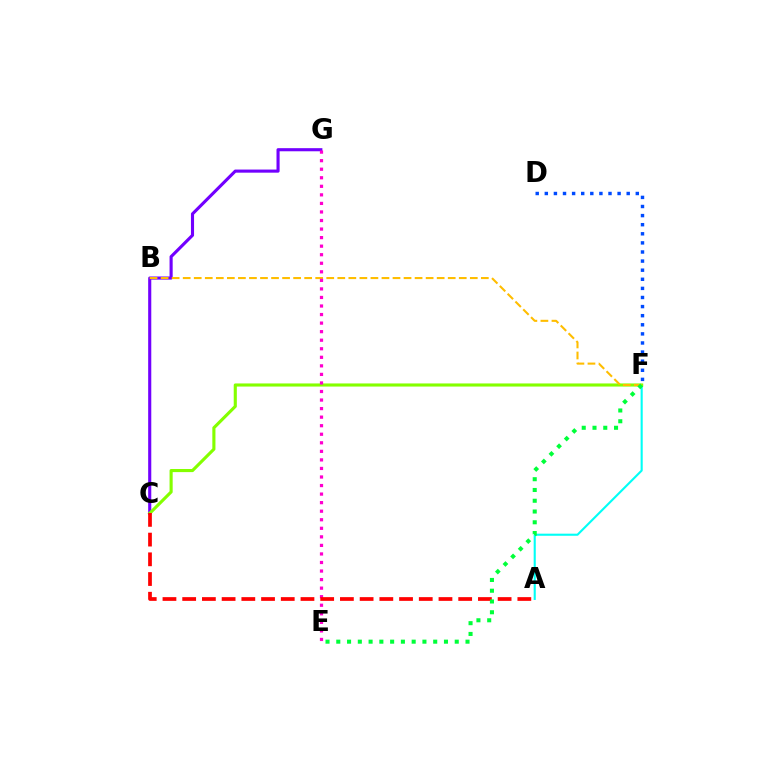{('A', 'F'): [{'color': '#00fff6', 'line_style': 'solid', 'thickness': 1.52}], ('C', 'G'): [{'color': '#7200ff', 'line_style': 'solid', 'thickness': 2.24}], ('C', 'F'): [{'color': '#84ff00', 'line_style': 'solid', 'thickness': 2.24}], ('B', 'F'): [{'color': '#ffbd00', 'line_style': 'dashed', 'thickness': 1.5}], ('E', 'G'): [{'color': '#ff00cf', 'line_style': 'dotted', 'thickness': 2.32}], ('D', 'F'): [{'color': '#004bff', 'line_style': 'dotted', 'thickness': 2.47}], ('A', 'C'): [{'color': '#ff0000', 'line_style': 'dashed', 'thickness': 2.68}], ('E', 'F'): [{'color': '#00ff39', 'line_style': 'dotted', 'thickness': 2.93}]}